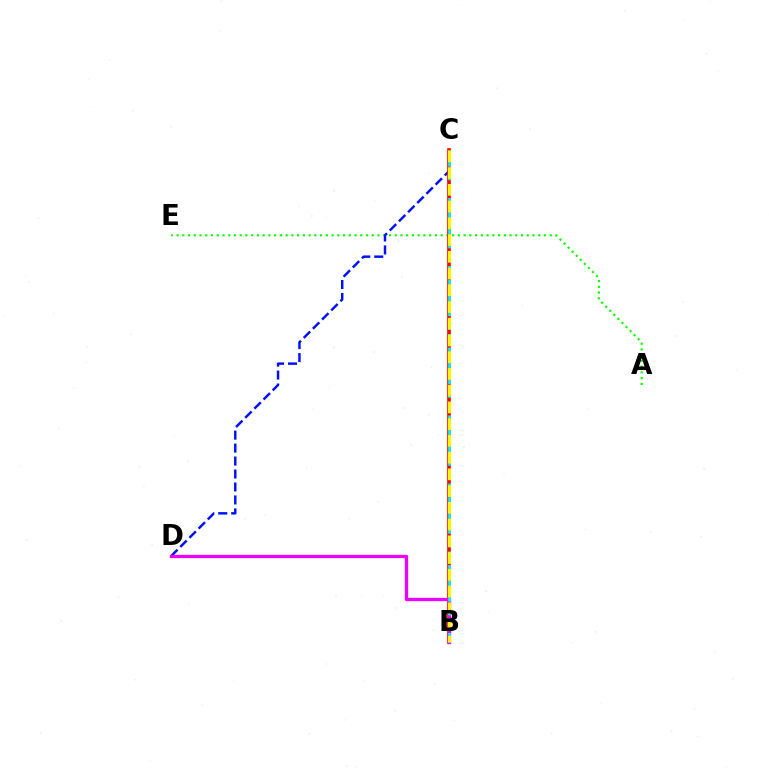{('A', 'E'): [{'color': '#08ff00', 'line_style': 'dotted', 'thickness': 1.56}], ('C', 'D'): [{'color': '#0010ff', 'line_style': 'dashed', 'thickness': 1.76}], ('B', 'C'): [{'color': '#ff0000', 'line_style': 'solid', 'thickness': 2.62}, {'color': '#00fff6', 'line_style': 'dashed', 'thickness': 1.85}, {'color': '#fcf500', 'line_style': 'dashed', 'thickness': 2.27}], ('B', 'D'): [{'color': '#ee00ff', 'line_style': 'solid', 'thickness': 2.36}]}